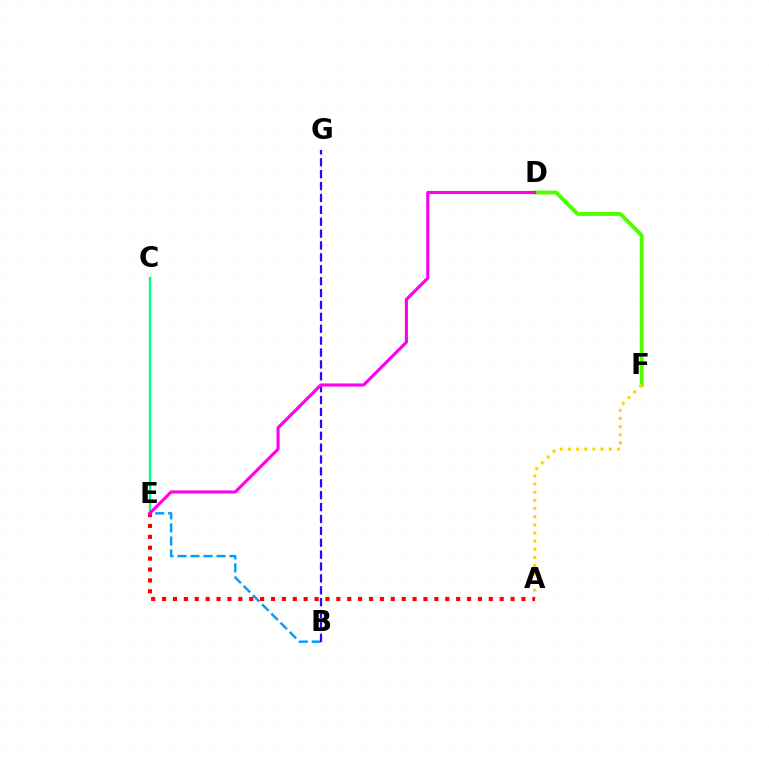{('D', 'F'): [{'color': '#4fff00', 'line_style': 'solid', 'thickness': 2.81}], ('A', 'F'): [{'color': '#ffd500', 'line_style': 'dotted', 'thickness': 2.22}], ('B', 'E'): [{'color': '#009eff', 'line_style': 'dashed', 'thickness': 1.77}], ('A', 'E'): [{'color': '#ff0000', 'line_style': 'dotted', 'thickness': 2.96}], ('C', 'E'): [{'color': '#00ff86', 'line_style': 'solid', 'thickness': 1.68}], ('B', 'G'): [{'color': '#3700ff', 'line_style': 'dashed', 'thickness': 1.62}], ('D', 'E'): [{'color': '#ff00ed', 'line_style': 'solid', 'thickness': 2.23}]}